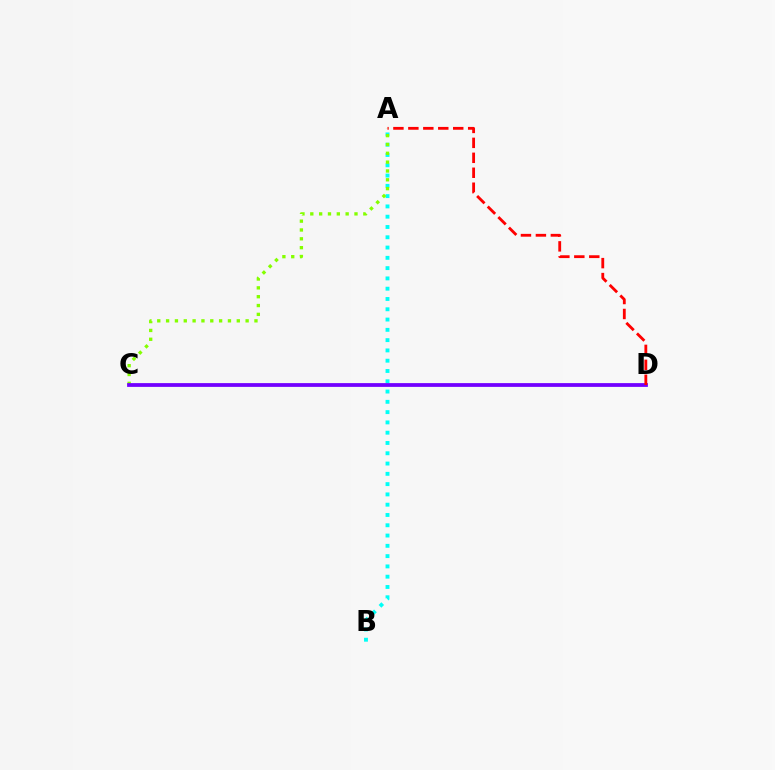{('A', 'B'): [{'color': '#00fff6', 'line_style': 'dotted', 'thickness': 2.79}], ('A', 'C'): [{'color': '#84ff00', 'line_style': 'dotted', 'thickness': 2.4}], ('C', 'D'): [{'color': '#7200ff', 'line_style': 'solid', 'thickness': 2.71}], ('A', 'D'): [{'color': '#ff0000', 'line_style': 'dashed', 'thickness': 2.03}]}